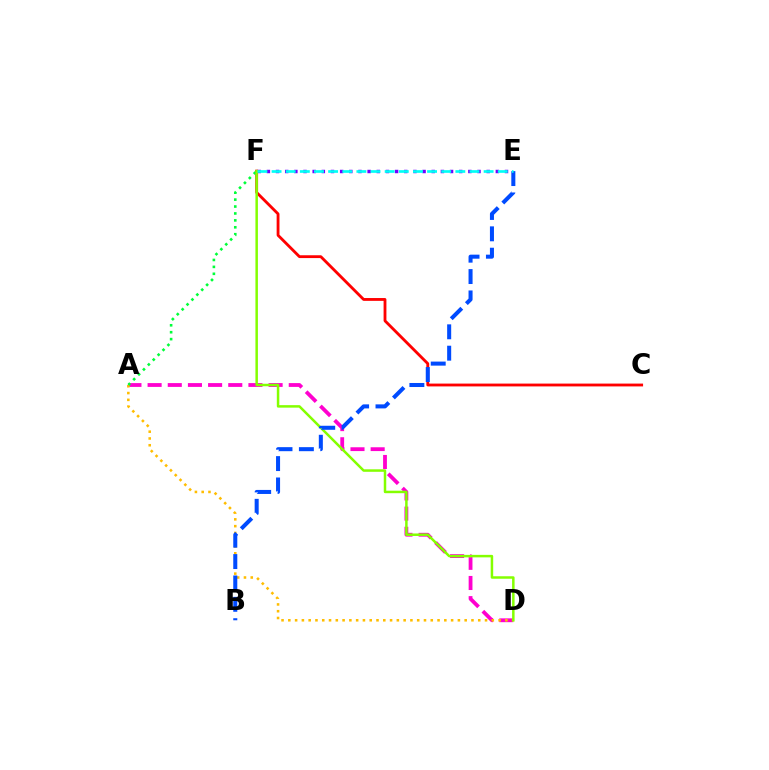{('C', 'F'): [{'color': '#ff0000', 'line_style': 'solid', 'thickness': 2.04}], ('A', 'D'): [{'color': '#ff00cf', 'line_style': 'dashed', 'thickness': 2.74}, {'color': '#ffbd00', 'line_style': 'dotted', 'thickness': 1.84}], ('E', 'F'): [{'color': '#7200ff', 'line_style': 'dotted', 'thickness': 2.49}, {'color': '#00fff6', 'line_style': 'dashed', 'thickness': 1.92}], ('A', 'F'): [{'color': '#00ff39', 'line_style': 'dotted', 'thickness': 1.88}], ('D', 'F'): [{'color': '#84ff00', 'line_style': 'solid', 'thickness': 1.8}], ('B', 'E'): [{'color': '#004bff', 'line_style': 'dashed', 'thickness': 2.9}]}